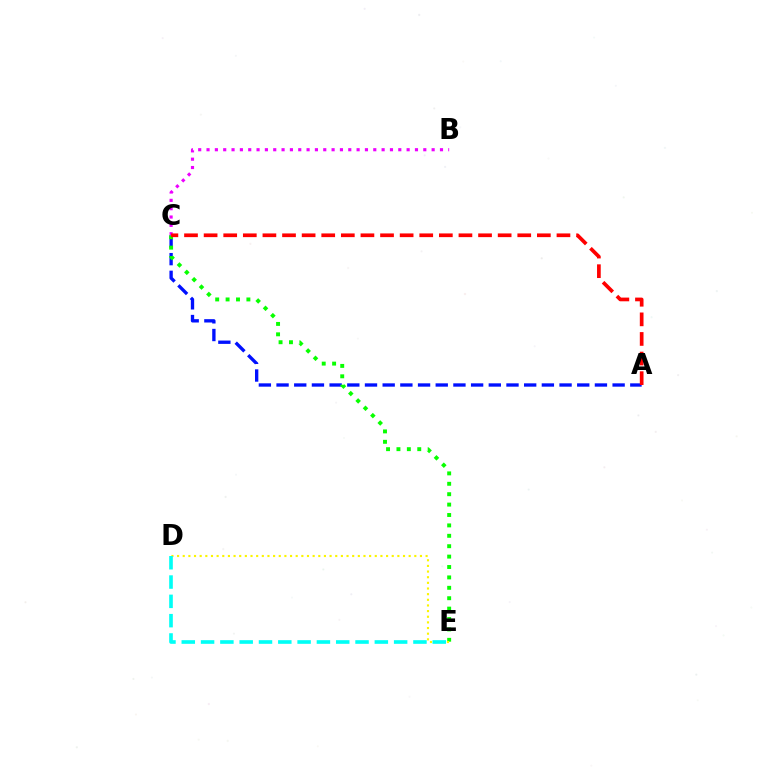{('A', 'C'): [{'color': '#0010ff', 'line_style': 'dashed', 'thickness': 2.4}, {'color': '#ff0000', 'line_style': 'dashed', 'thickness': 2.66}], ('C', 'E'): [{'color': '#08ff00', 'line_style': 'dotted', 'thickness': 2.83}], ('D', 'E'): [{'color': '#fcf500', 'line_style': 'dotted', 'thickness': 1.53}, {'color': '#00fff6', 'line_style': 'dashed', 'thickness': 2.62}], ('B', 'C'): [{'color': '#ee00ff', 'line_style': 'dotted', 'thickness': 2.27}]}